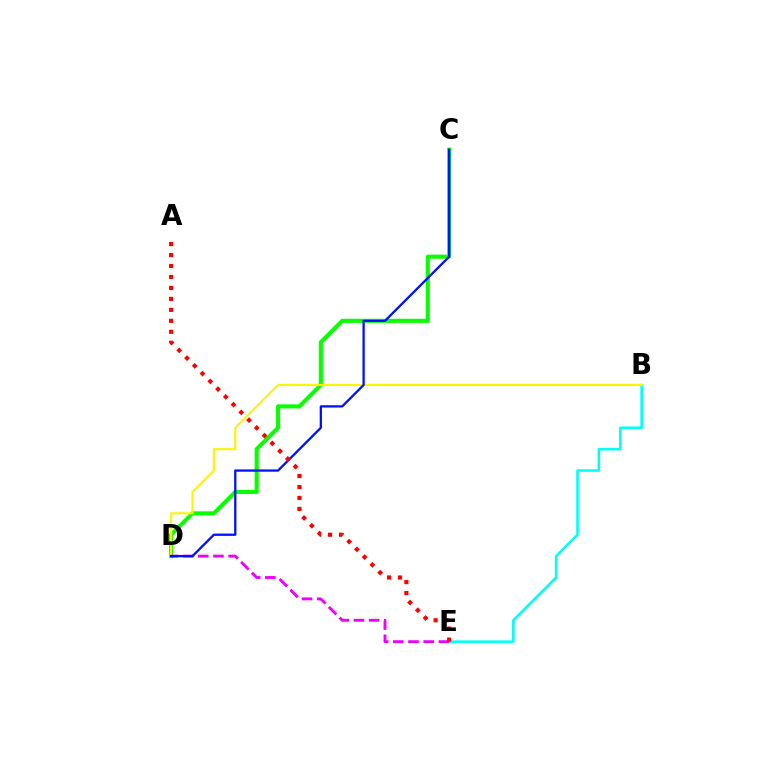{('C', 'D'): [{'color': '#08ff00', 'line_style': 'solid', 'thickness': 2.93}, {'color': '#0010ff', 'line_style': 'solid', 'thickness': 1.65}], ('B', 'E'): [{'color': '#00fff6', 'line_style': 'solid', 'thickness': 1.85}], ('B', 'D'): [{'color': '#fcf500', 'line_style': 'solid', 'thickness': 1.52}], ('D', 'E'): [{'color': '#ee00ff', 'line_style': 'dashed', 'thickness': 2.06}], ('A', 'E'): [{'color': '#ff0000', 'line_style': 'dotted', 'thickness': 2.98}]}